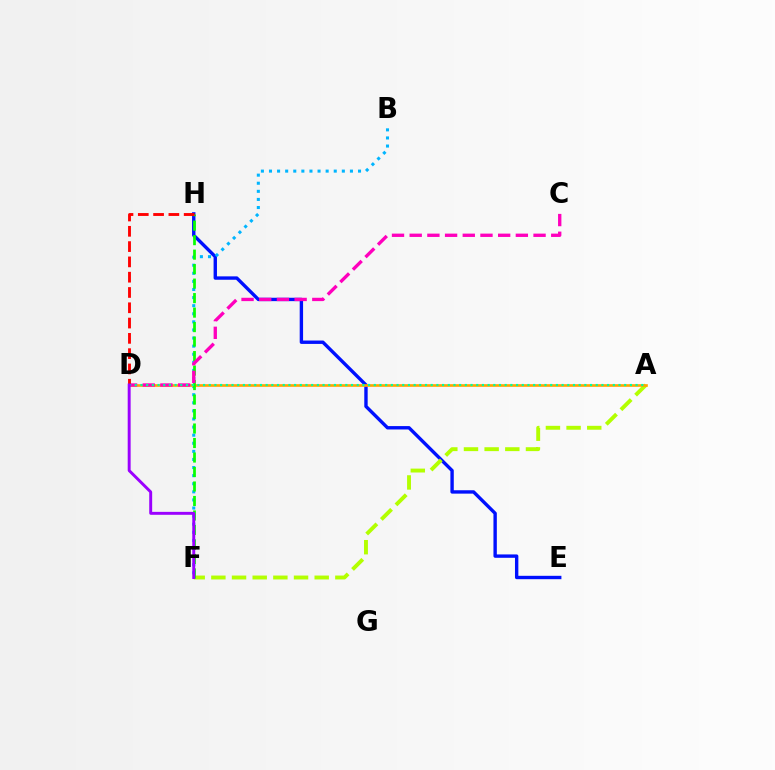{('E', 'H'): [{'color': '#0010ff', 'line_style': 'solid', 'thickness': 2.43}], ('A', 'F'): [{'color': '#b3ff00', 'line_style': 'dashed', 'thickness': 2.81}], ('B', 'F'): [{'color': '#00b5ff', 'line_style': 'dotted', 'thickness': 2.2}], ('A', 'D'): [{'color': '#ffa500', 'line_style': 'solid', 'thickness': 1.91}, {'color': '#00ff9d', 'line_style': 'dotted', 'thickness': 1.55}], ('F', 'H'): [{'color': '#08ff00', 'line_style': 'dashed', 'thickness': 1.97}], ('C', 'D'): [{'color': '#ff00bd', 'line_style': 'dashed', 'thickness': 2.4}], ('D', 'H'): [{'color': '#ff0000', 'line_style': 'dashed', 'thickness': 2.08}], ('D', 'F'): [{'color': '#9b00ff', 'line_style': 'solid', 'thickness': 2.11}]}